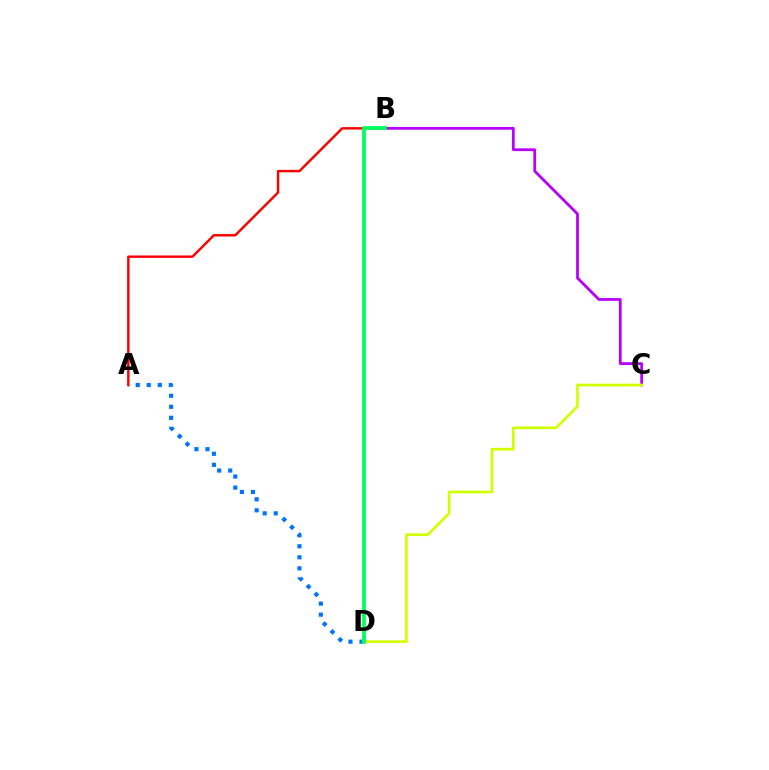{('B', 'C'): [{'color': '#b900ff', 'line_style': 'solid', 'thickness': 2.0}], ('A', 'D'): [{'color': '#0074ff', 'line_style': 'dotted', 'thickness': 3.0}], ('C', 'D'): [{'color': '#d1ff00', 'line_style': 'solid', 'thickness': 1.95}], ('A', 'B'): [{'color': '#ff0000', 'line_style': 'solid', 'thickness': 1.75}], ('B', 'D'): [{'color': '#00ff5c', 'line_style': 'solid', 'thickness': 2.72}]}